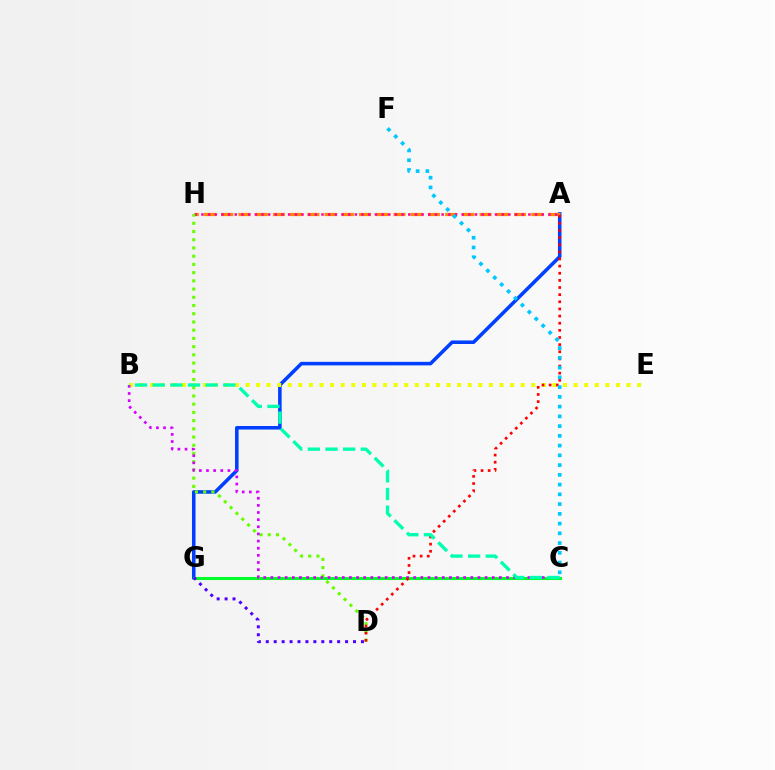{('A', 'G'): [{'color': '#003fff', 'line_style': 'solid', 'thickness': 2.56}], ('A', 'H'): [{'color': '#ff8800', 'line_style': 'dashed', 'thickness': 2.34}, {'color': '#ff00a0', 'line_style': 'dotted', 'thickness': 1.81}], ('C', 'G'): [{'color': '#00ff27', 'line_style': 'solid', 'thickness': 2.2}], ('B', 'E'): [{'color': '#eeff00', 'line_style': 'dotted', 'thickness': 2.88}], ('D', 'H'): [{'color': '#66ff00', 'line_style': 'dotted', 'thickness': 2.23}], ('B', 'C'): [{'color': '#d600ff', 'line_style': 'dotted', 'thickness': 1.94}, {'color': '#00ffaf', 'line_style': 'dashed', 'thickness': 2.4}], ('A', 'D'): [{'color': '#ff0000', 'line_style': 'dotted', 'thickness': 1.94}], ('D', 'G'): [{'color': '#4f00ff', 'line_style': 'dotted', 'thickness': 2.16}], ('C', 'F'): [{'color': '#00c7ff', 'line_style': 'dotted', 'thickness': 2.65}]}